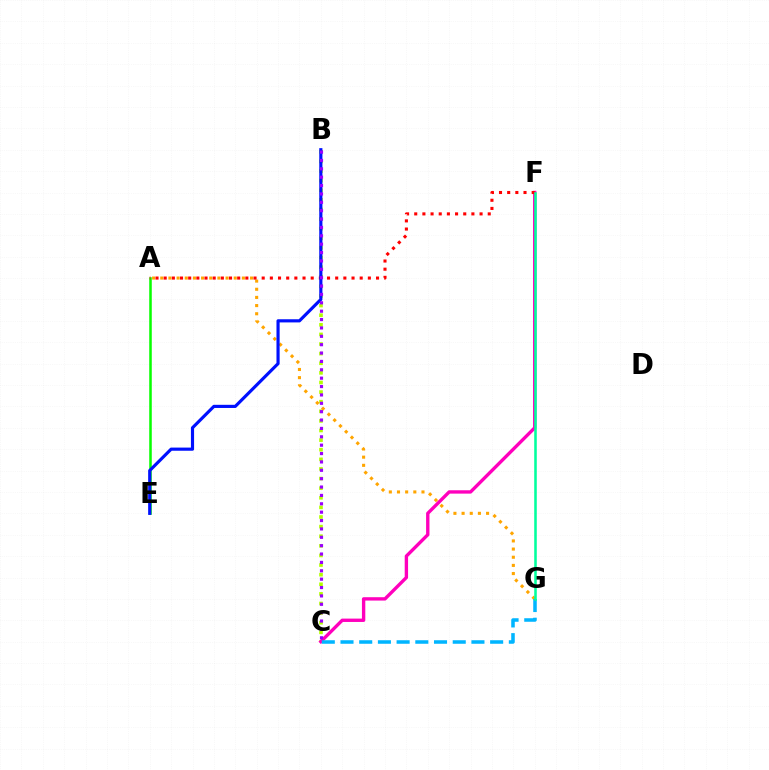{('B', 'C'): [{'color': '#b3ff00', 'line_style': 'dotted', 'thickness': 2.61}, {'color': '#9b00ff', 'line_style': 'dotted', 'thickness': 2.28}], ('C', 'F'): [{'color': '#ff00bd', 'line_style': 'solid', 'thickness': 2.42}], ('A', 'G'): [{'color': '#ffa500', 'line_style': 'dotted', 'thickness': 2.22}], ('A', 'E'): [{'color': '#08ff00', 'line_style': 'solid', 'thickness': 1.83}], ('A', 'F'): [{'color': '#ff0000', 'line_style': 'dotted', 'thickness': 2.22}], ('C', 'G'): [{'color': '#00b5ff', 'line_style': 'dashed', 'thickness': 2.54}], ('B', 'E'): [{'color': '#0010ff', 'line_style': 'solid', 'thickness': 2.27}], ('F', 'G'): [{'color': '#00ff9d', 'line_style': 'solid', 'thickness': 1.84}]}